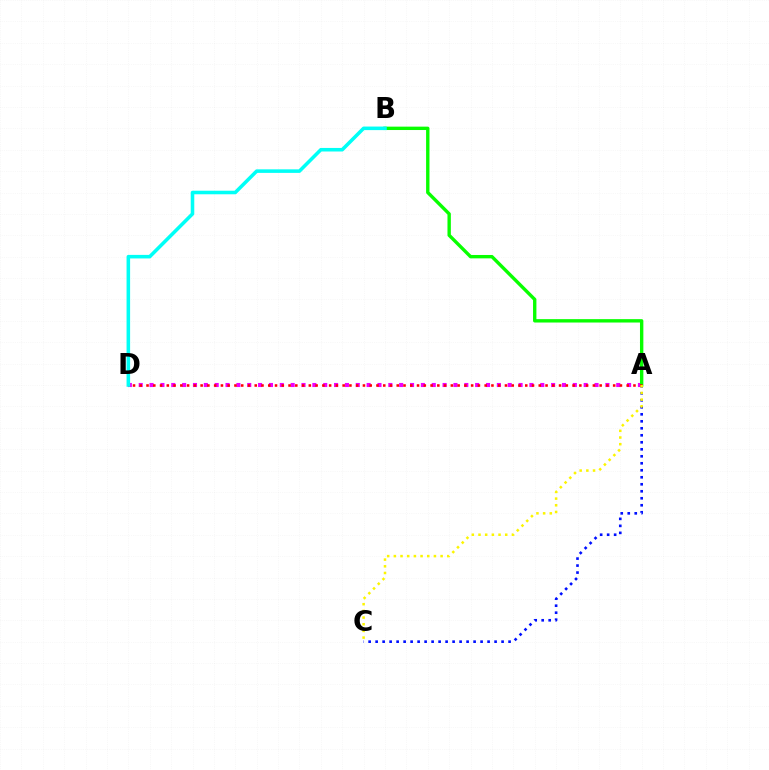{('A', 'C'): [{'color': '#0010ff', 'line_style': 'dotted', 'thickness': 1.9}, {'color': '#fcf500', 'line_style': 'dotted', 'thickness': 1.81}], ('A', 'D'): [{'color': '#ee00ff', 'line_style': 'dotted', 'thickness': 2.95}, {'color': '#ff0000', 'line_style': 'dotted', 'thickness': 1.84}], ('A', 'B'): [{'color': '#08ff00', 'line_style': 'solid', 'thickness': 2.43}], ('B', 'D'): [{'color': '#00fff6', 'line_style': 'solid', 'thickness': 2.56}]}